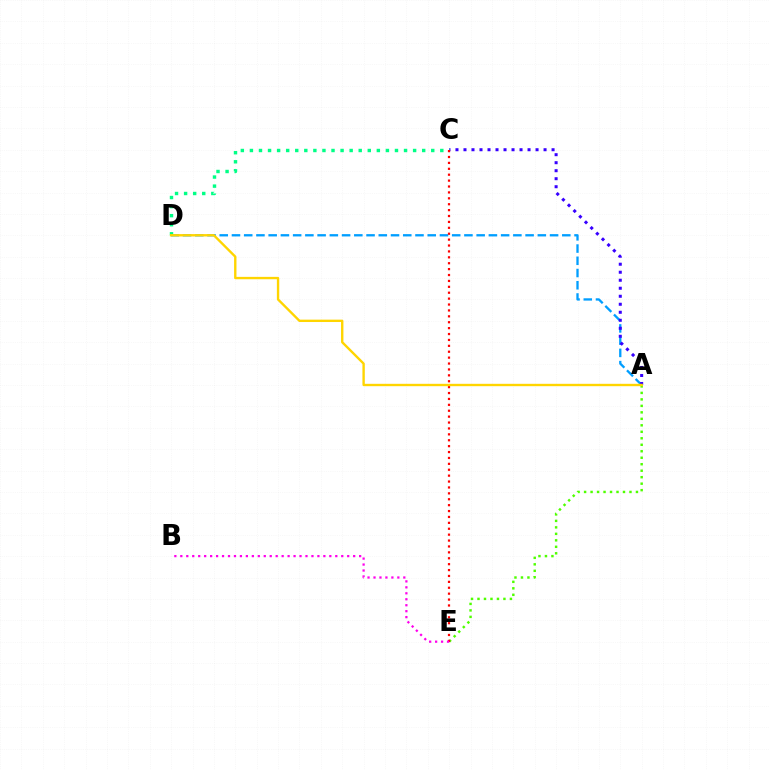{('A', 'E'): [{'color': '#4fff00', 'line_style': 'dotted', 'thickness': 1.76}], ('A', 'D'): [{'color': '#009eff', 'line_style': 'dashed', 'thickness': 1.66}, {'color': '#ffd500', 'line_style': 'solid', 'thickness': 1.71}], ('A', 'C'): [{'color': '#3700ff', 'line_style': 'dotted', 'thickness': 2.18}], ('C', 'D'): [{'color': '#00ff86', 'line_style': 'dotted', 'thickness': 2.46}], ('C', 'E'): [{'color': '#ff0000', 'line_style': 'dotted', 'thickness': 1.6}], ('B', 'E'): [{'color': '#ff00ed', 'line_style': 'dotted', 'thickness': 1.62}]}